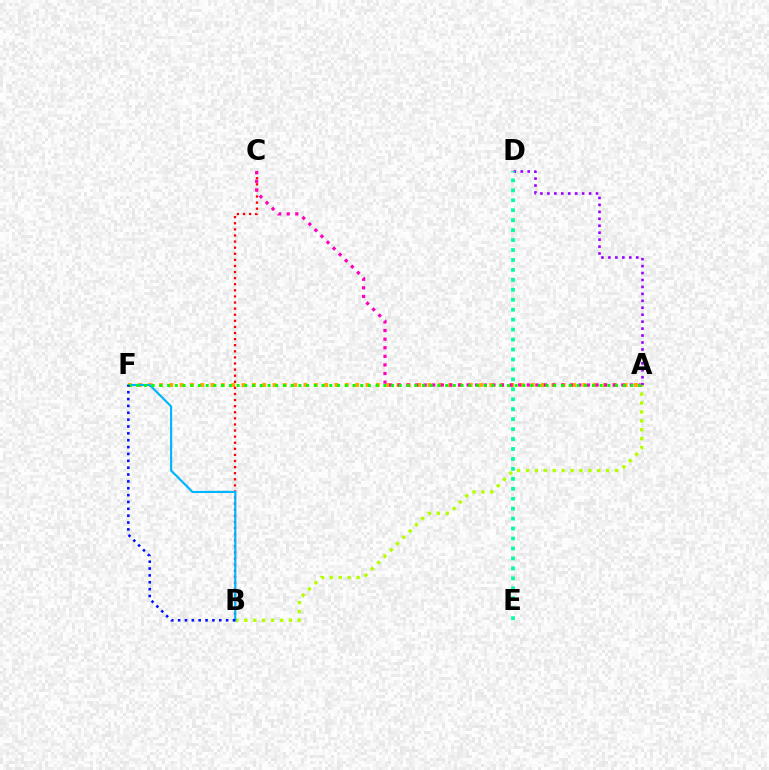{('A', 'D'): [{'color': '#9b00ff', 'line_style': 'dotted', 'thickness': 1.89}], ('A', 'F'): [{'color': '#ffa500', 'line_style': 'dotted', 'thickness': 2.81}, {'color': '#08ff00', 'line_style': 'dotted', 'thickness': 2.1}], ('B', 'C'): [{'color': '#ff0000', 'line_style': 'dotted', 'thickness': 1.66}], ('A', 'B'): [{'color': '#b3ff00', 'line_style': 'dotted', 'thickness': 2.42}], ('A', 'C'): [{'color': '#ff00bd', 'line_style': 'dotted', 'thickness': 2.34}], ('B', 'F'): [{'color': '#00b5ff', 'line_style': 'solid', 'thickness': 1.55}, {'color': '#0010ff', 'line_style': 'dotted', 'thickness': 1.86}], ('D', 'E'): [{'color': '#00ff9d', 'line_style': 'dotted', 'thickness': 2.7}]}